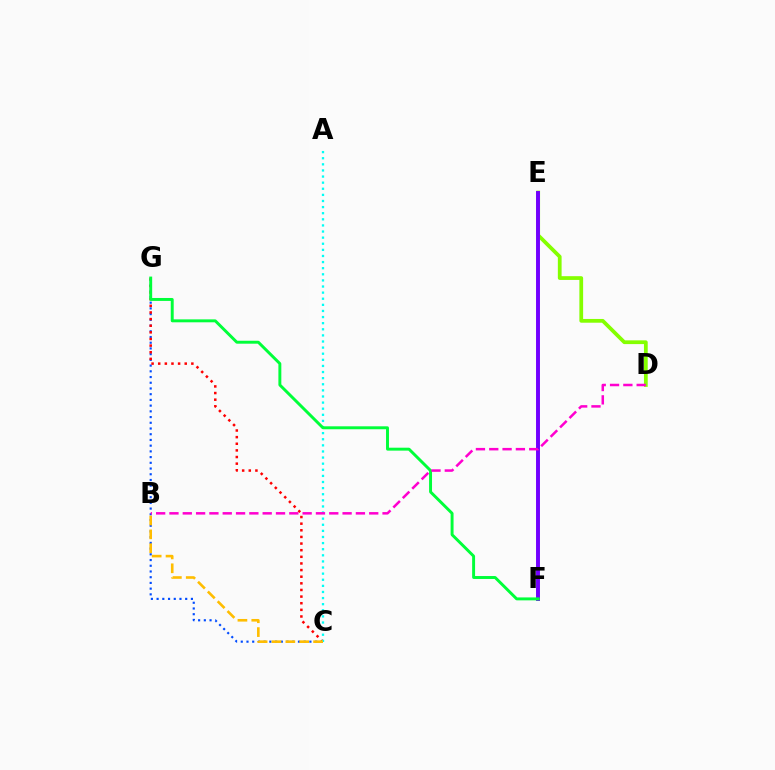{('C', 'G'): [{'color': '#004bff', 'line_style': 'dotted', 'thickness': 1.55}, {'color': '#ff0000', 'line_style': 'dotted', 'thickness': 1.8}], ('D', 'E'): [{'color': '#84ff00', 'line_style': 'solid', 'thickness': 2.7}], ('E', 'F'): [{'color': '#7200ff', 'line_style': 'solid', 'thickness': 2.83}], ('A', 'C'): [{'color': '#00fff6', 'line_style': 'dotted', 'thickness': 1.66}], ('B', 'C'): [{'color': '#ffbd00', 'line_style': 'dashed', 'thickness': 1.88}], ('F', 'G'): [{'color': '#00ff39', 'line_style': 'solid', 'thickness': 2.11}], ('B', 'D'): [{'color': '#ff00cf', 'line_style': 'dashed', 'thickness': 1.81}]}